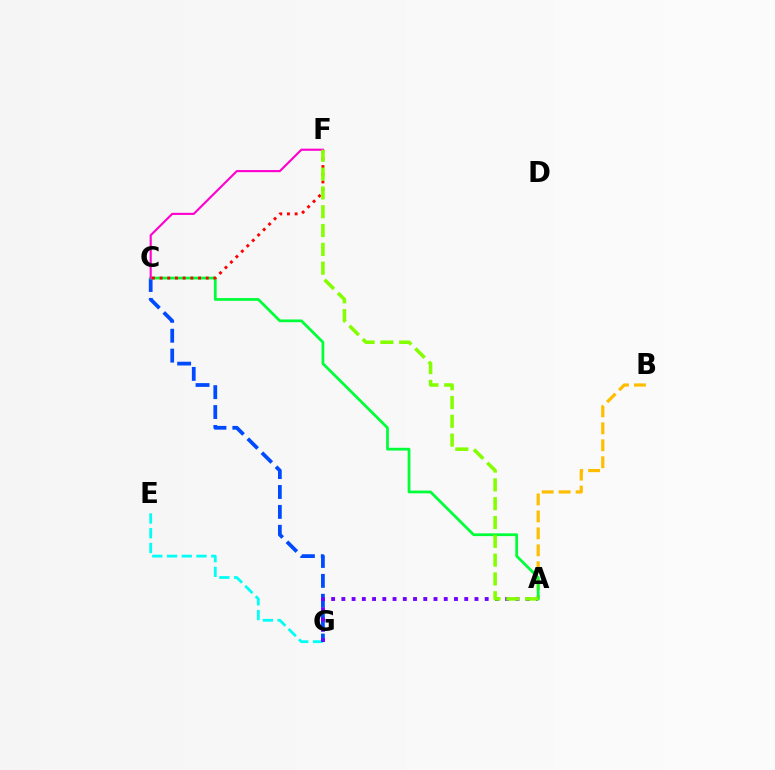{('A', 'B'): [{'color': '#ffbd00', 'line_style': 'dashed', 'thickness': 2.3}], ('C', 'G'): [{'color': '#004bff', 'line_style': 'dashed', 'thickness': 2.7}], ('A', 'C'): [{'color': '#00ff39', 'line_style': 'solid', 'thickness': 1.99}], ('C', 'F'): [{'color': '#ff0000', 'line_style': 'dotted', 'thickness': 2.09}, {'color': '#ff00cf', 'line_style': 'solid', 'thickness': 1.53}], ('E', 'G'): [{'color': '#00fff6', 'line_style': 'dashed', 'thickness': 2.0}], ('A', 'G'): [{'color': '#7200ff', 'line_style': 'dotted', 'thickness': 2.78}], ('A', 'F'): [{'color': '#84ff00', 'line_style': 'dashed', 'thickness': 2.56}]}